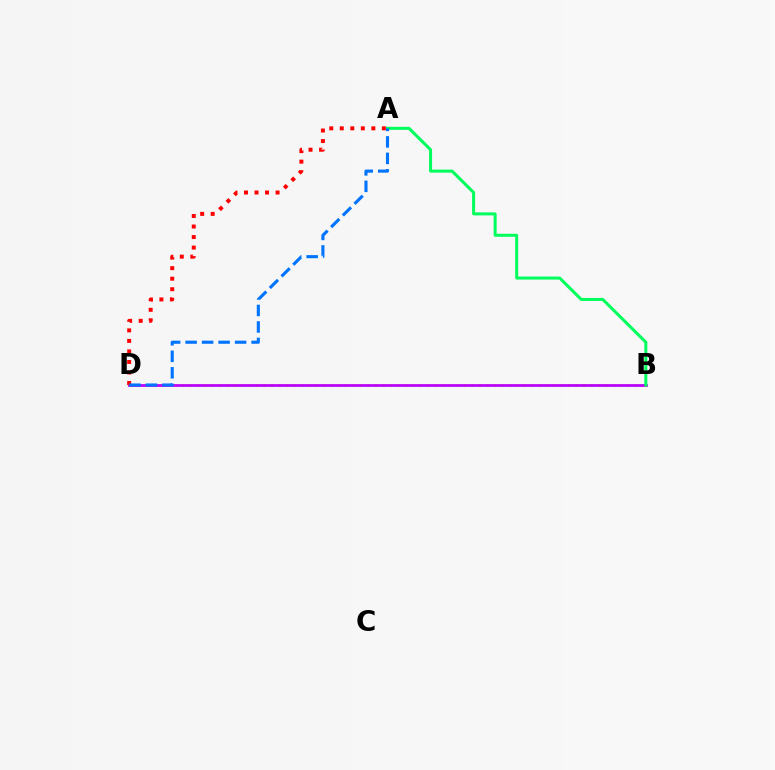{('B', 'D'): [{'color': '#d1ff00', 'line_style': 'dotted', 'thickness': 2.02}, {'color': '#b900ff', 'line_style': 'solid', 'thickness': 1.97}], ('A', 'D'): [{'color': '#ff0000', 'line_style': 'dotted', 'thickness': 2.86}, {'color': '#0074ff', 'line_style': 'dashed', 'thickness': 2.24}], ('A', 'B'): [{'color': '#00ff5c', 'line_style': 'solid', 'thickness': 2.17}]}